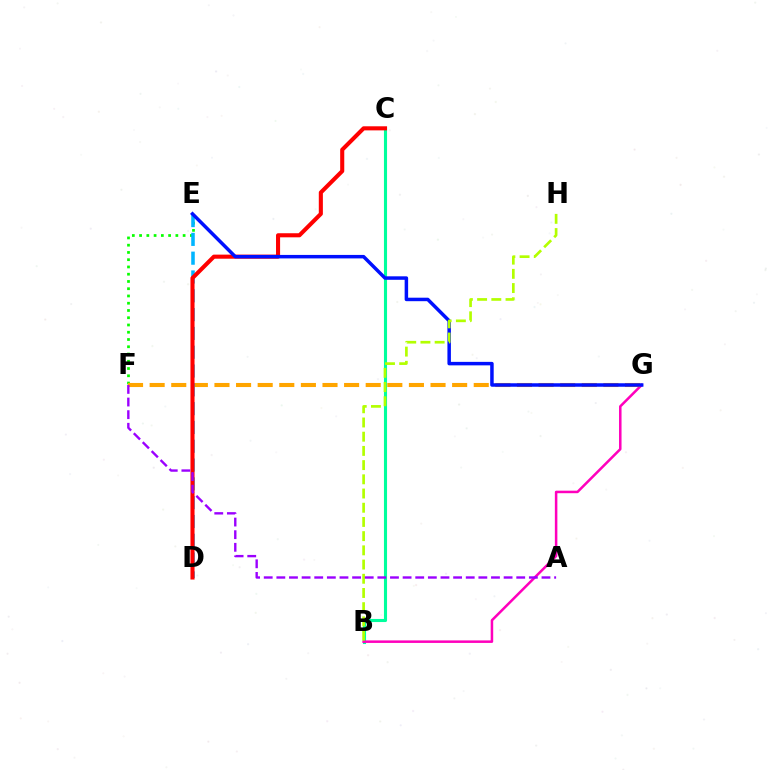{('B', 'C'): [{'color': '#00ff9d', 'line_style': 'solid', 'thickness': 2.23}], ('E', 'F'): [{'color': '#08ff00', 'line_style': 'dotted', 'thickness': 1.97}], ('B', 'G'): [{'color': '#ff00bd', 'line_style': 'solid', 'thickness': 1.81}], ('F', 'G'): [{'color': '#ffa500', 'line_style': 'dashed', 'thickness': 2.94}], ('D', 'E'): [{'color': '#00b5ff', 'line_style': 'dashed', 'thickness': 2.56}], ('C', 'D'): [{'color': '#ff0000', 'line_style': 'solid', 'thickness': 2.94}], ('E', 'G'): [{'color': '#0010ff', 'line_style': 'solid', 'thickness': 2.51}], ('B', 'H'): [{'color': '#b3ff00', 'line_style': 'dashed', 'thickness': 1.93}], ('A', 'F'): [{'color': '#9b00ff', 'line_style': 'dashed', 'thickness': 1.72}]}